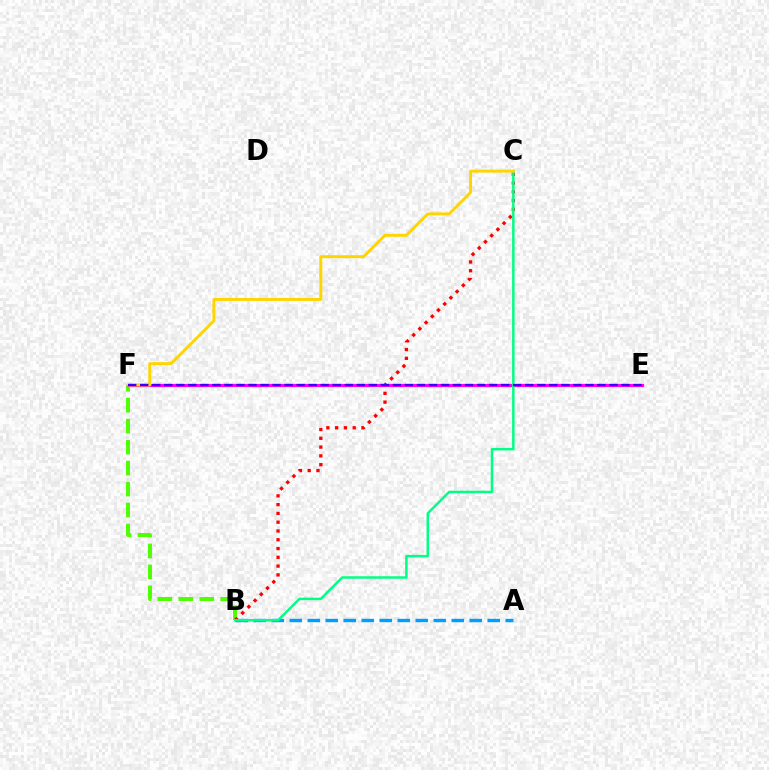{('B', 'F'): [{'color': '#4fff00', 'line_style': 'dashed', 'thickness': 2.85}], ('A', 'B'): [{'color': '#009eff', 'line_style': 'dashed', 'thickness': 2.44}], ('B', 'C'): [{'color': '#ff0000', 'line_style': 'dotted', 'thickness': 2.39}, {'color': '#00ff86', 'line_style': 'solid', 'thickness': 1.79}], ('E', 'F'): [{'color': '#ff00ed', 'line_style': 'solid', 'thickness': 2.28}, {'color': '#3700ff', 'line_style': 'dashed', 'thickness': 1.63}], ('C', 'F'): [{'color': '#ffd500', 'line_style': 'solid', 'thickness': 2.11}]}